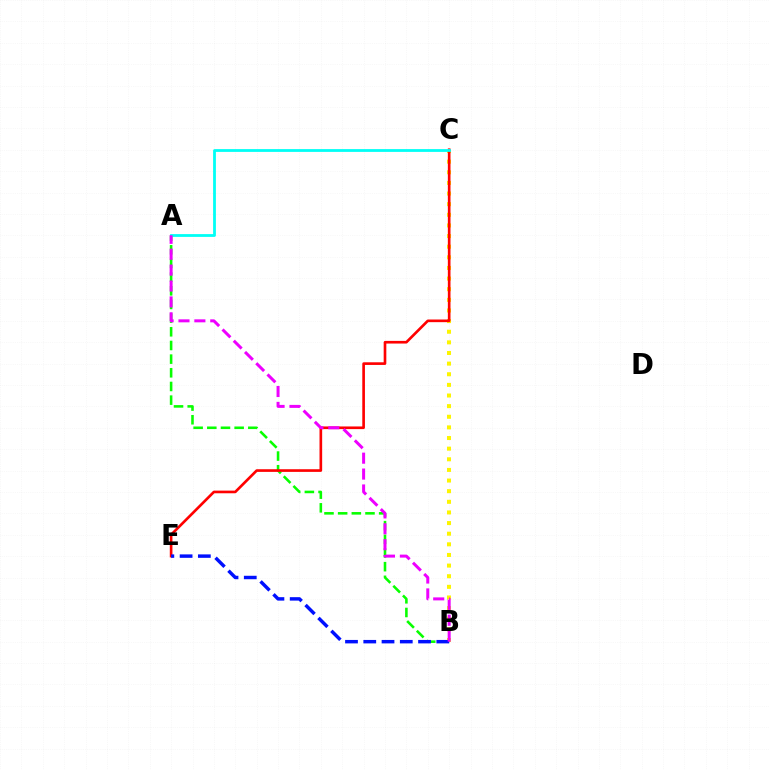{('B', 'C'): [{'color': '#fcf500', 'line_style': 'dotted', 'thickness': 2.89}], ('A', 'B'): [{'color': '#08ff00', 'line_style': 'dashed', 'thickness': 1.86}, {'color': '#ee00ff', 'line_style': 'dashed', 'thickness': 2.16}], ('C', 'E'): [{'color': '#ff0000', 'line_style': 'solid', 'thickness': 1.91}], ('B', 'E'): [{'color': '#0010ff', 'line_style': 'dashed', 'thickness': 2.48}], ('A', 'C'): [{'color': '#00fff6', 'line_style': 'solid', 'thickness': 2.01}]}